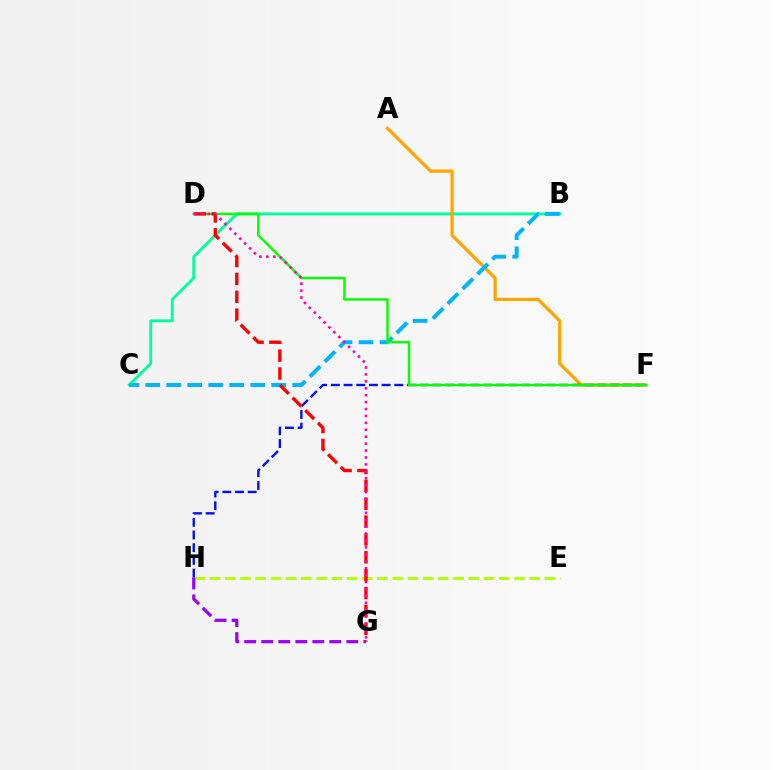{('B', 'C'): [{'color': '#00ff9d', 'line_style': 'solid', 'thickness': 2.07}, {'color': '#00b5ff', 'line_style': 'dashed', 'thickness': 2.85}], ('E', 'H'): [{'color': '#b3ff00', 'line_style': 'dashed', 'thickness': 2.07}], ('A', 'F'): [{'color': '#ffa500', 'line_style': 'solid', 'thickness': 2.33}], ('F', 'H'): [{'color': '#0010ff', 'line_style': 'dashed', 'thickness': 1.72}], ('G', 'H'): [{'color': '#9b00ff', 'line_style': 'dashed', 'thickness': 2.31}], ('D', 'F'): [{'color': '#08ff00', 'line_style': 'solid', 'thickness': 1.78}], ('D', 'G'): [{'color': '#ff0000', 'line_style': 'dashed', 'thickness': 2.43}, {'color': '#ff00bd', 'line_style': 'dotted', 'thickness': 1.88}]}